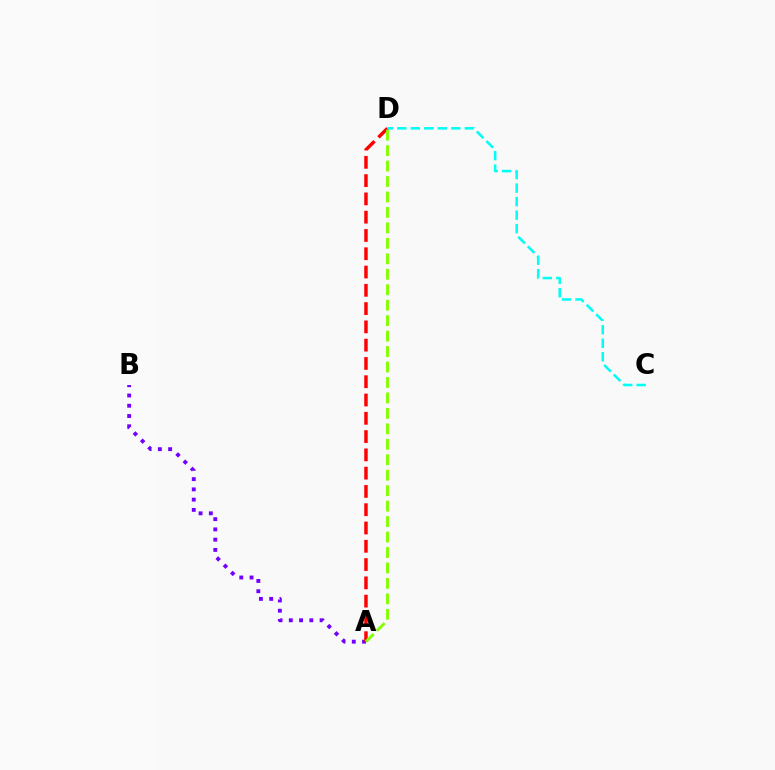{('A', 'B'): [{'color': '#7200ff', 'line_style': 'dotted', 'thickness': 2.79}], ('A', 'D'): [{'color': '#ff0000', 'line_style': 'dashed', 'thickness': 2.48}, {'color': '#84ff00', 'line_style': 'dashed', 'thickness': 2.1}], ('C', 'D'): [{'color': '#00fff6', 'line_style': 'dashed', 'thickness': 1.83}]}